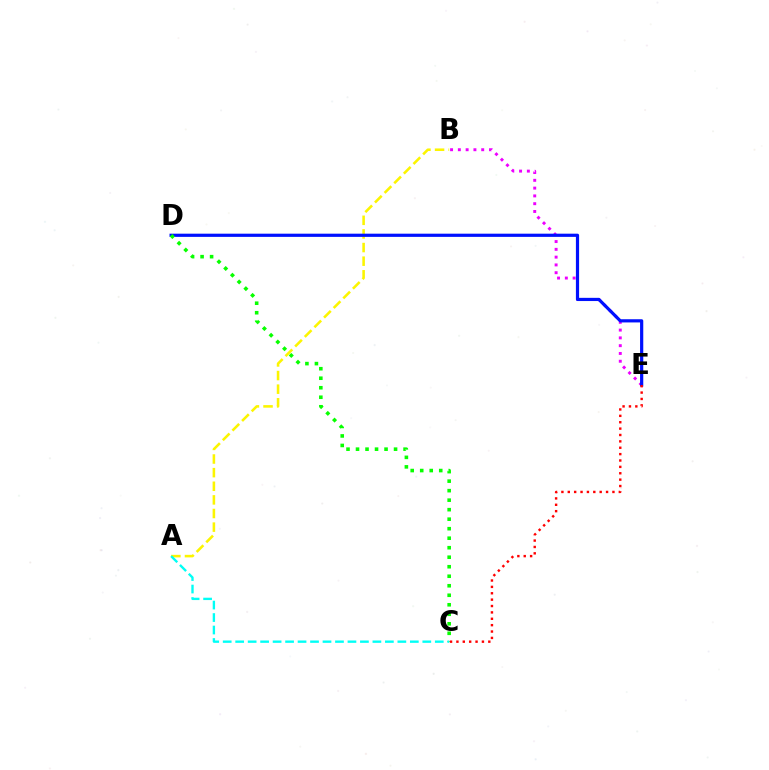{('B', 'E'): [{'color': '#ee00ff', 'line_style': 'dotted', 'thickness': 2.12}], ('A', 'B'): [{'color': '#fcf500', 'line_style': 'dashed', 'thickness': 1.85}], ('D', 'E'): [{'color': '#0010ff', 'line_style': 'solid', 'thickness': 2.3}], ('C', 'D'): [{'color': '#08ff00', 'line_style': 'dotted', 'thickness': 2.58}], ('A', 'C'): [{'color': '#00fff6', 'line_style': 'dashed', 'thickness': 1.69}], ('C', 'E'): [{'color': '#ff0000', 'line_style': 'dotted', 'thickness': 1.73}]}